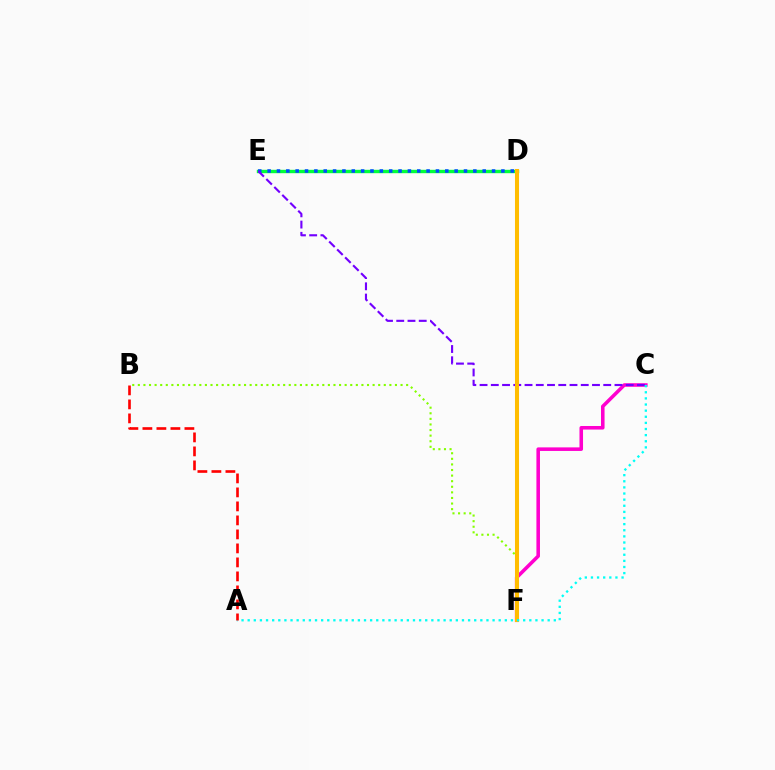{('D', 'E'): [{'color': '#00ff39', 'line_style': 'solid', 'thickness': 2.44}, {'color': '#004bff', 'line_style': 'dotted', 'thickness': 2.54}], ('C', 'F'): [{'color': '#ff00cf', 'line_style': 'solid', 'thickness': 2.57}], ('C', 'E'): [{'color': '#7200ff', 'line_style': 'dashed', 'thickness': 1.53}], ('B', 'F'): [{'color': '#84ff00', 'line_style': 'dotted', 'thickness': 1.52}], ('D', 'F'): [{'color': '#ffbd00', 'line_style': 'solid', 'thickness': 2.92}], ('A', 'C'): [{'color': '#00fff6', 'line_style': 'dotted', 'thickness': 1.66}], ('A', 'B'): [{'color': '#ff0000', 'line_style': 'dashed', 'thickness': 1.9}]}